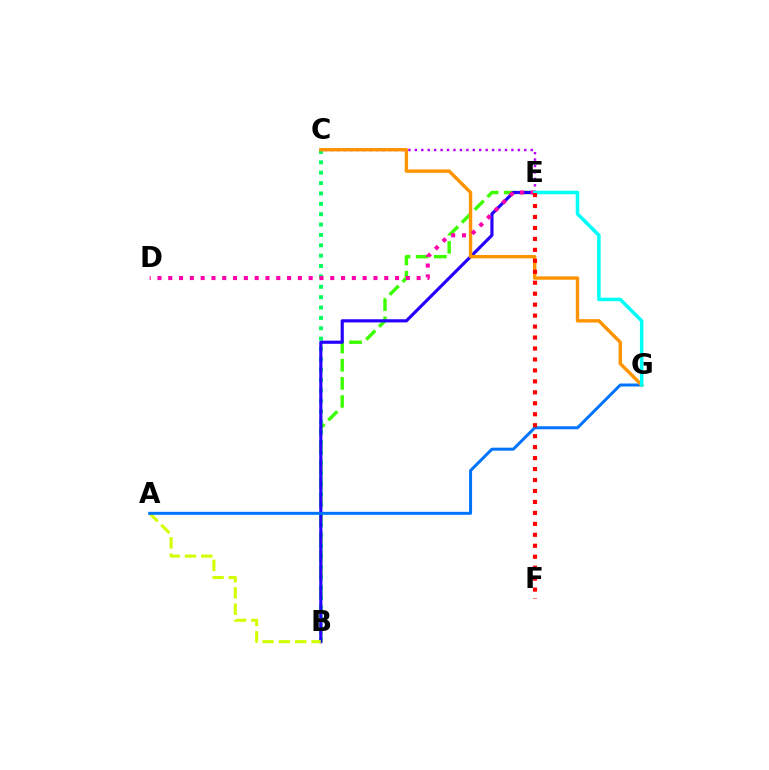{('B', 'E'): [{'color': '#3dff00', 'line_style': 'dashed', 'thickness': 2.47}, {'color': '#2500ff', 'line_style': 'solid', 'thickness': 2.27}], ('C', 'E'): [{'color': '#b900ff', 'line_style': 'dotted', 'thickness': 1.75}], ('B', 'C'): [{'color': '#00ff5c', 'line_style': 'dotted', 'thickness': 2.82}], ('A', 'B'): [{'color': '#d1ff00', 'line_style': 'dashed', 'thickness': 2.22}], ('A', 'G'): [{'color': '#0074ff', 'line_style': 'solid', 'thickness': 2.16}], ('C', 'G'): [{'color': '#ff9400', 'line_style': 'solid', 'thickness': 2.44}], ('D', 'E'): [{'color': '#ff00ac', 'line_style': 'dotted', 'thickness': 2.93}], ('E', 'G'): [{'color': '#00fff6', 'line_style': 'solid', 'thickness': 2.54}], ('E', 'F'): [{'color': '#ff0000', 'line_style': 'dotted', 'thickness': 2.98}]}